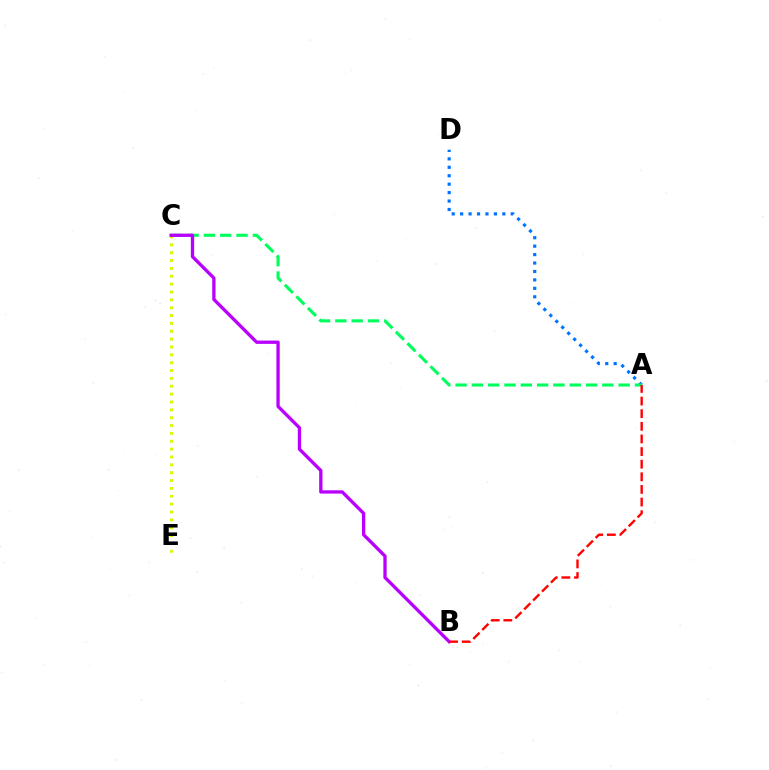{('C', 'E'): [{'color': '#d1ff00', 'line_style': 'dotted', 'thickness': 2.13}], ('A', 'D'): [{'color': '#0074ff', 'line_style': 'dotted', 'thickness': 2.29}], ('A', 'C'): [{'color': '#00ff5c', 'line_style': 'dashed', 'thickness': 2.22}], ('B', 'C'): [{'color': '#b900ff', 'line_style': 'solid', 'thickness': 2.38}], ('A', 'B'): [{'color': '#ff0000', 'line_style': 'dashed', 'thickness': 1.71}]}